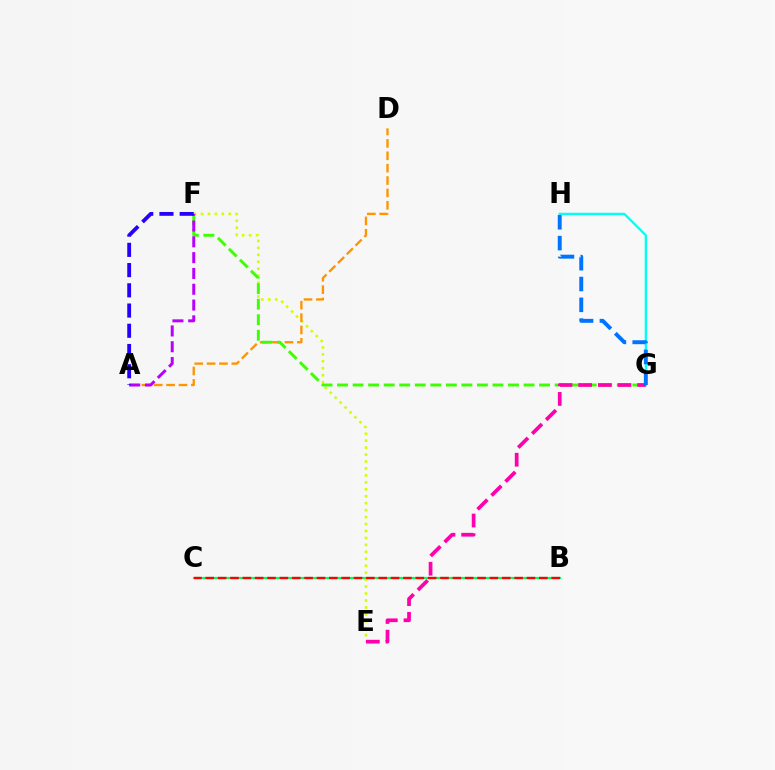{('E', 'F'): [{'color': '#d1ff00', 'line_style': 'dotted', 'thickness': 1.89}], ('A', 'D'): [{'color': '#ff9400', 'line_style': 'dashed', 'thickness': 1.68}], ('G', 'H'): [{'color': '#00fff6', 'line_style': 'solid', 'thickness': 1.64}, {'color': '#0074ff', 'line_style': 'dashed', 'thickness': 2.83}], ('F', 'G'): [{'color': '#3dff00', 'line_style': 'dashed', 'thickness': 2.11}], ('B', 'C'): [{'color': '#00ff5c', 'line_style': 'solid', 'thickness': 1.58}, {'color': '#ff0000', 'line_style': 'dashed', 'thickness': 1.68}], ('E', 'G'): [{'color': '#ff00ac', 'line_style': 'dashed', 'thickness': 2.67}], ('A', 'F'): [{'color': '#b900ff', 'line_style': 'dashed', 'thickness': 2.15}, {'color': '#2500ff', 'line_style': 'dashed', 'thickness': 2.75}]}